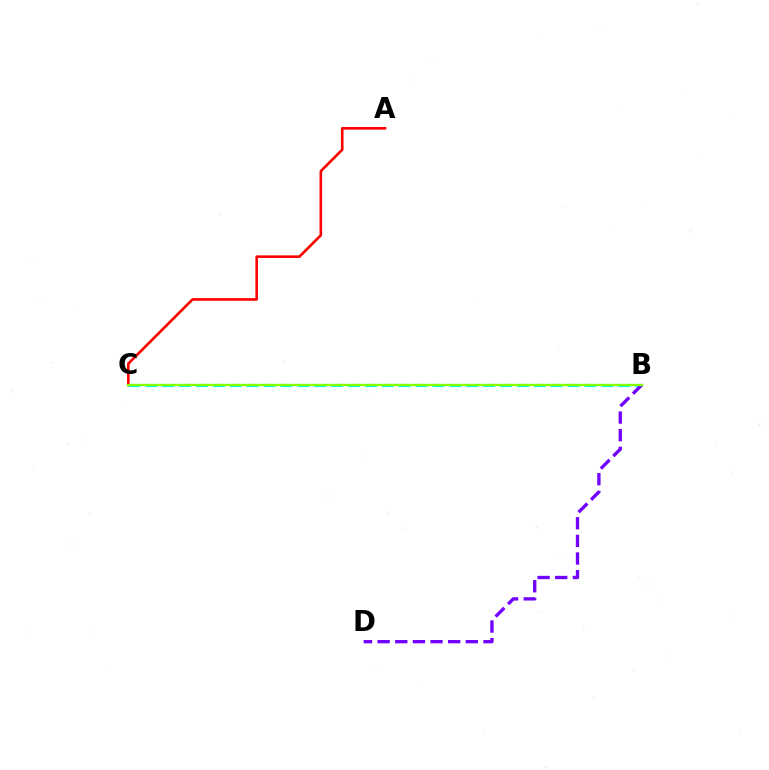{('B', 'C'): [{'color': '#00fff6', 'line_style': 'dashed', 'thickness': 2.29}, {'color': '#84ff00', 'line_style': 'solid', 'thickness': 1.67}], ('B', 'D'): [{'color': '#7200ff', 'line_style': 'dashed', 'thickness': 2.4}], ('A', 'C'): [{'color': '#ff0000', 'line_style': 'solid', 'thickness': 1.88}]}